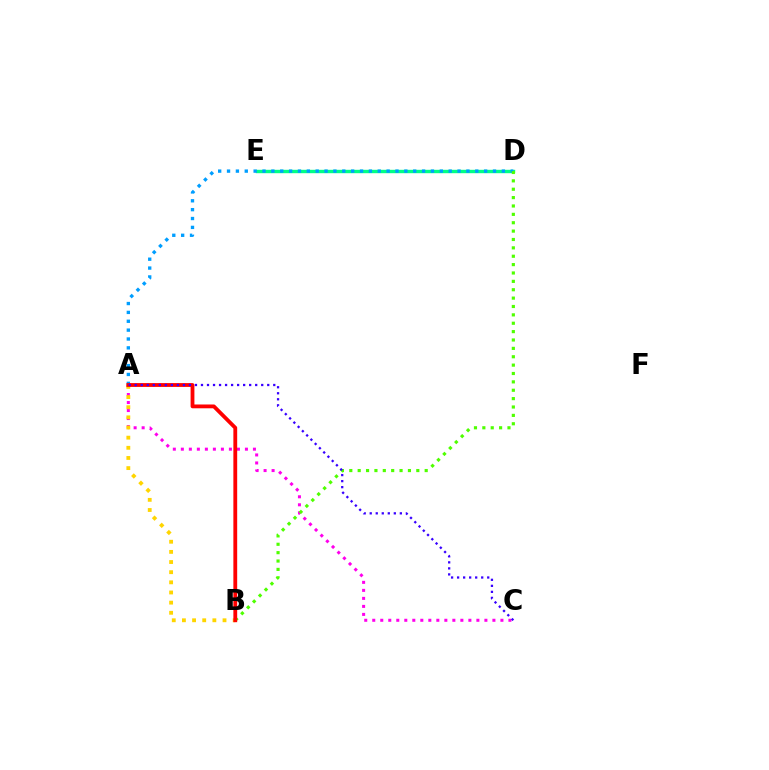{('D', 'E'): [{'color': '#00ff86', 'line_style': 'solid', 'thickness': 2.45}], ('A', 'C'): [{'color': '#ff00ed', 'line_style': 'dotted', 'thickness': 2.18}, {'color': '#3700ff', 'line_style': 'dotted', 'thickness': 1.64}], ('A', 'B'): [{'color': '#ffd500', 'line_style': 'dotted', 'thickness': 2.76}, {'color': '#ff0000', 'line_style': 'solid', 'thickness': 2.74}], ('A', 'D'): [{'color': '#009eff', 'line_style': 'dotted', 'thickness': 2.41}], ('B', 'D'): [{'color': '#4fff00', 'line_style': 'dotted', 'thickness': 2.28}]}